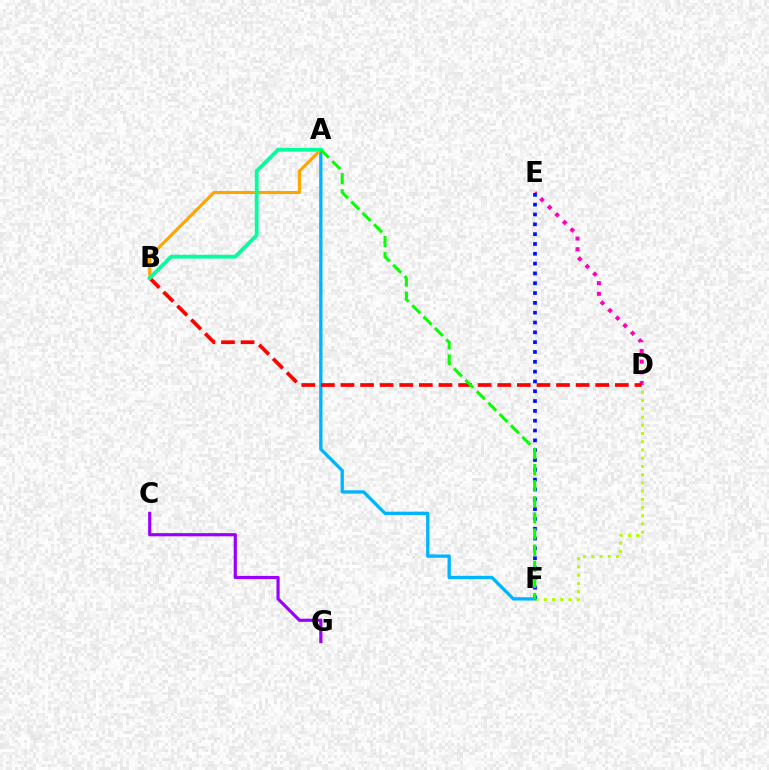{('D', 'E'): [{'color': '#ff00bd', 'line_style': 'dotted', 'thickness': 2.9}], ('D', 'F'): [{'color': '#b3ff00', 'line_style': 'dotted', 'thickness': 2.23}], ('E', 'F'): [{'color': '#0010ff', 'line_style': 'dotted', 'thickness': 2.67}], ('A', 'F'): [{'color': '#00b5ff', 'line_style': 'solid', 'thickness': 2.39}, {'color': '#08ff00', 'line_style': 'dashed', 'thickness': 2.19}], ('B', 'D'): [{'color': '#ff0000', 'line_style': 'dashed', 'thickness': 2.66}], ('A', 'B'): [{'color': '#ffa500', 'line_style': 'solid', 'thickness': 2.23}, {'color': '#00ff9d', 'line_style': 'solid', 'thickness': 2.74}], ('C', 'G'): [{'color': '#9b00ff', 'line_style': 'solid', 'thickness': 2.29}]}